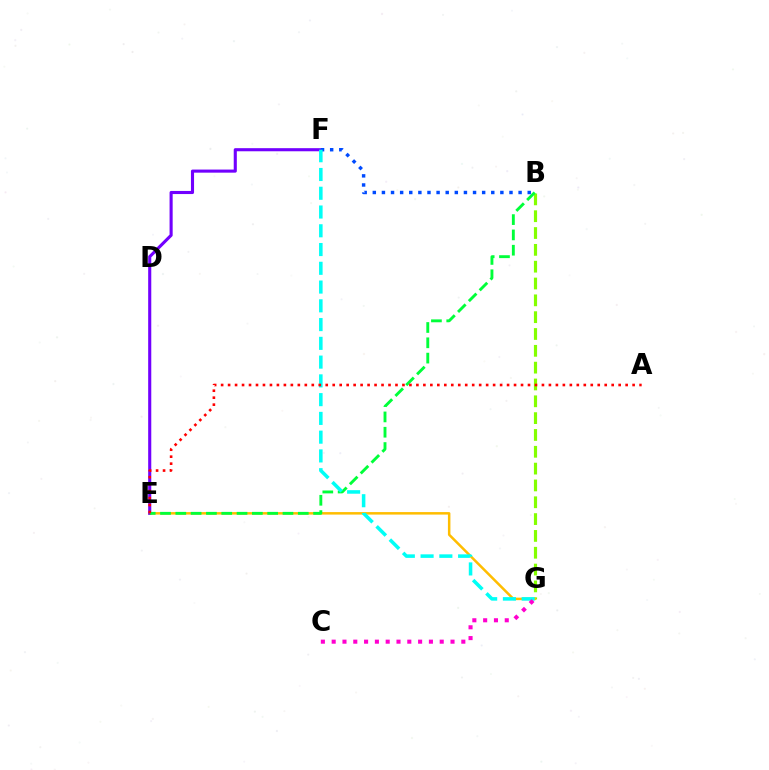{('B', 'G'): [{'color': '#84ff00', 'line_style': 'dashed', 'thickness': 2.29}], ('E', 'G'): [{'color': '#ffbd00', 'line_style': 'solid', 'thickness': 1.8}], ('E', 'F'): [{'color': '#7200ff', 'line_style': 'solid', 'thickness': 2.23}], ('B', 'E'): [{'color': '#00ff39', 'line_style': 'dashed', 'thickness': 2.08}], ('B', 'F'): [{'color': '#004bff', 'line_style': 'dotted', 'thickness': 2.48}], ('F', 'G'): [{'color': '#00fff6', 'line_style': 'dashed', 'thickness': 2.55}], ('A', 'E'): [{'color': '#ff0000', 'line_style': 'dotted', 'thickness': 1.89}], ('C', 'G'): [{'color': '#ff00cf', 'line_style': 'dotted', 'thickness': 2.94}]}